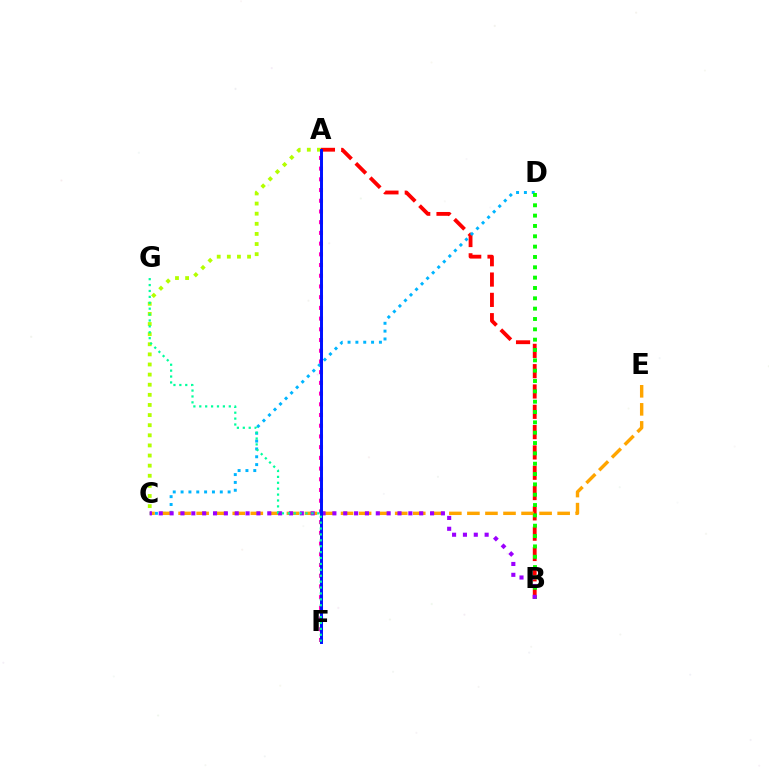{('A', 'B'): [{'color': '#ff0000', 'line_style': 'dashed', 'thickness': 2.76}], ('C', 'D'): [{'color': '#00b5ff', 'line_style': 'dotted', 'thickness': 2.13}], ('C', 'E'): [{'color': '#ffa500', 'line_style': 'dashed', 'thickness': 2.45}], ('B', 'D'): [{'color': '#08ff00', 'line_style': 'dotted', 'thickness': 2.81}], ('B', 'C'): [{'color': '#9b00ff', 'line_style': 'dotted', 'thickness': 2.95}], ('A', 'C'): [{'color': '#b3ff00', 'line_style': 'dotted', 'thickness': 2.75}], ('A', 'F'): [{'color': '#ff00bd', 'line_style': 'dotted', 'thickness': 2.91}, {'color': '#0010ff', 'line_style': 'solid', 'thickness': 2.13}], ('F', 'G'): [{'color': '#00ff9d', 'line_style': 'dotted', 'thickness': 1.6}]}